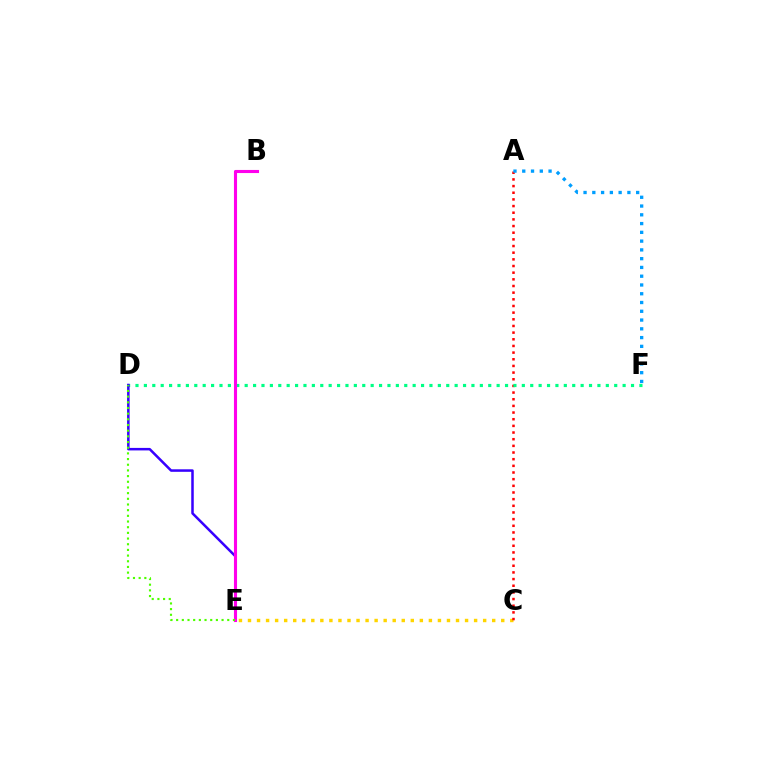{('C', 'E'): [{'color': '#ffd500', 'line_style': 'dotted', 'thickness': 2.46}], ('A', 'C'): [{'color': '#ff0000', 'line_style': 'dotted', 'thickness': 1.81}], ('A', 'F'): [{'color': '#009eff', 'line_style': 'dotted', 'thickness': 2.38}], ('D', 'F'): [{'color': '#00ff86', 'line_style': 'dotted', 'thickness': 2.28}], ('D', 'E'): [{'color': '#3700ff', 'line_style': 'solid', 'thickness': 1.81}, {'color': '#4fff00', 'line_style': 'dotted', 'thickness': 1.54}], ('B', 'E'): [{'color': '#ff00ed', 'line_style': 'solid', 'thickness': 2.23}]}